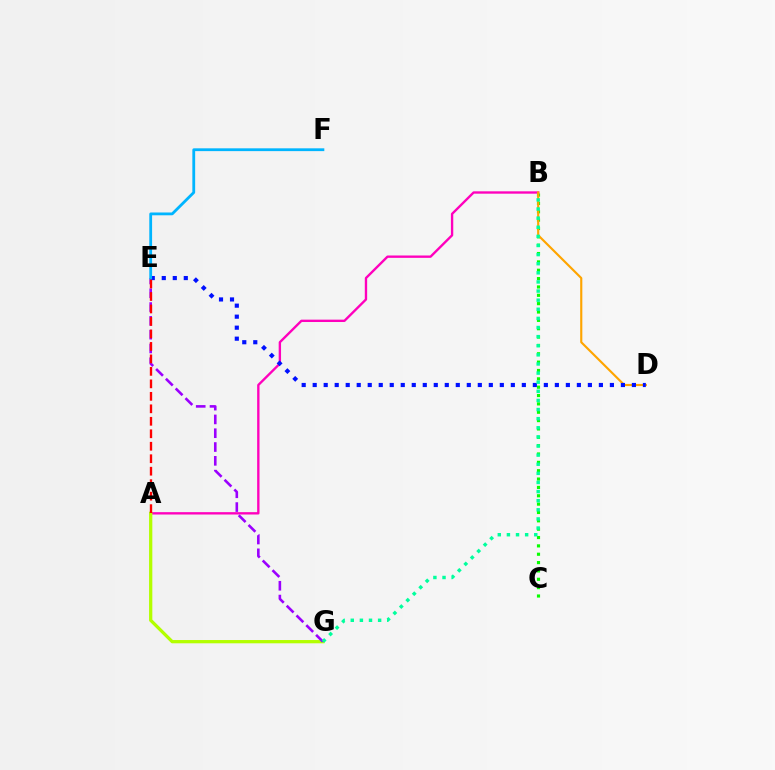{('A', 'B'): [{'color': '#ff00bd', 'line_style': 'solid', 'thickness': 1.7}], ('A', 'G'): [{'color': '#b3ff00', 'line_style': 'solid', 'thickness': 2.35}], ('E', 'G'): [{'color': '#9b00ff', 'line_style': 'dashed', 'thickness': 1.87}], ('B', 'C'): [{'color': '#08ff00', 'line_style': 'dotted', 'thickness': 2.27}], ('B', 'D'): [{'color': '#ffa500', 'line_style': 'solid', 'thickness': 1.55}], ('D', 'E'): [{'color': '#0010ff', 'line_style': 'dotted', 'thickness': 2.99}], ('E', 'F'): [{'color': '#00b5ff', 'line_style': 'solid', 'thickness': 2.02}], ('A', 'E'): [{'color': '#ff0000', 'line_style': 'dashed', 'thickness': 1.7}], ('B', 'G'): [{'color': '#00ff9d', 'line_style': 'dotted', 'thickness': 2.48}]}